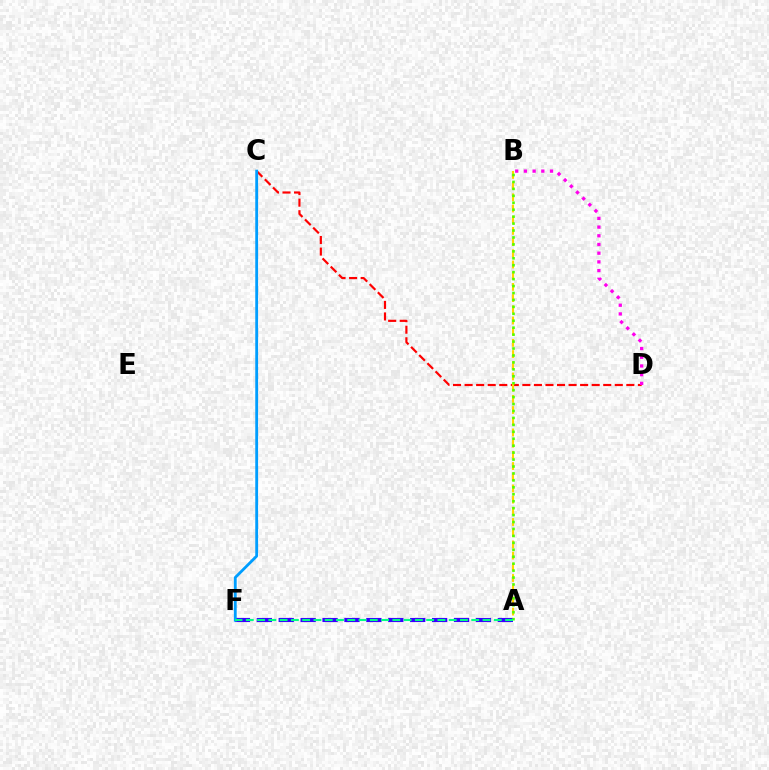{('C', 'D'): [{'color': '#ff0000', 'line_style': 'dashed', 'thickness': 1.57}], ('A', 'B'): [{'color': '#ffd500', 'line_style': 'dashed', 'thickness': 1.52}, {'color': '#4fff00', 'line_style': 'dotted', 'thickness': 1.89}], ('A', 'F'): [{'color': '#3700ff', 'line_style': 'dashed', 'thickness': 2.98}, {'color': '#00ff86', 'line_style': 'dashed', 'thickness': 1.53}], ('C', 'F'): [{'color': '#009eff', 'line_style': 'solid', 'thickness': 2.03}], ('B', 'D'): [{'color': '#ff00ed', 'line_style': 'dotted', 'thickness': 2.36}]}